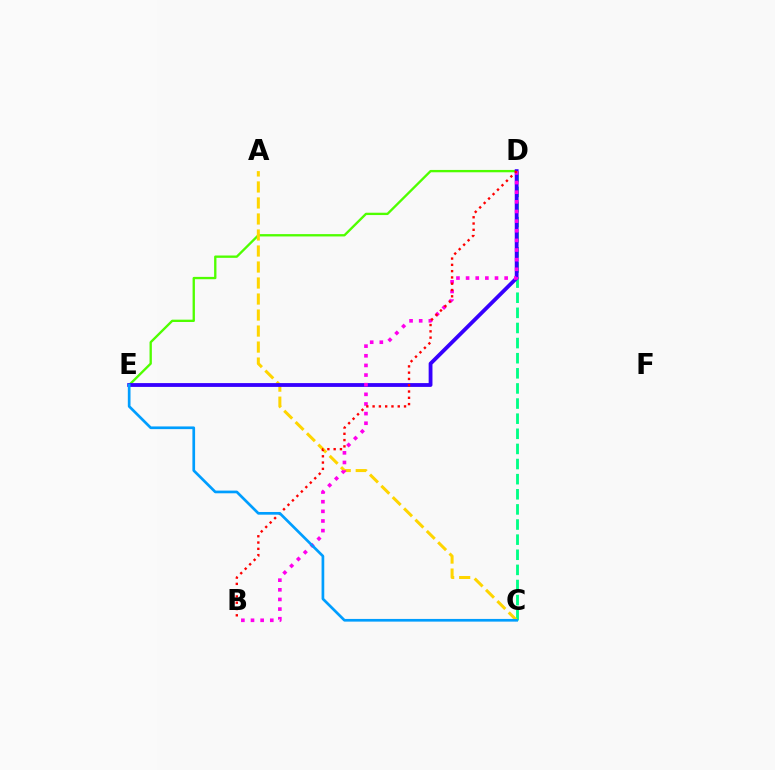{('C', 'D'): [{'color': '#00ff86', 'line_style': 'dashed', 'thickness': 2.05}], ('D', 'E'): [{'color': '#4fff00', 'line_style': 'solid', 'thickness': 1.68}, {'color': '#3700ff', 'line_style': 'solid', 'thickness': 2.74}], ('A', 'C'): [{'color': '#ffd500', 'line_style': 'dashed', 'thickness': 2.17}], ('B', 'D'): [{'color': '#ff00ed', 'line_style': 'dotted', 'thickness': 2.62}, {'color': '#ff0000', 'line_style': 'dotted', 'thickness': 1.71}], ('C', 'E'): [{'color': '#009eff', 'line_style': 'solid', 'thickness': 1.94}]}